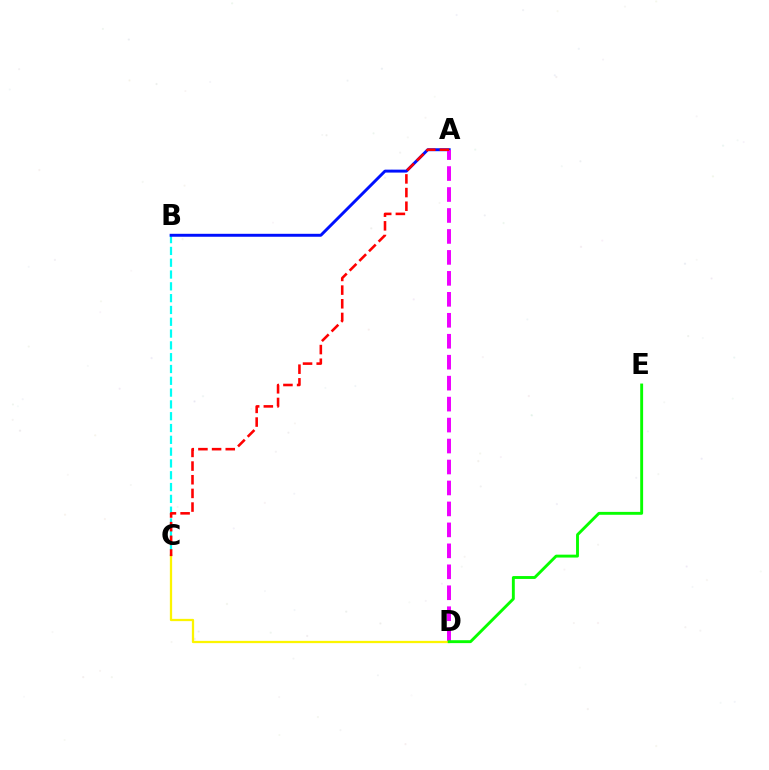{('B', 'C'): [{'color': '#00fff6', 'line_style': 'dashed', 'thickness': 1.6}], ('A', 'B'): [{'color': '#0010ff', 'line_style': 'solid', 'thickness': 2.12}], ('A', 'D'): [{'color': '#ee00ff', 'line_style': 'dashed', 'thickness': 2.85}], ('C', 'D'): [{'color': '#fcf500', 'line_style': 'solid', 'thickness': 1.63}], ('A', 'C'): [{'color': '#ff0000', 'line_style': 'dashed', 'thickness': 1.86}], ('D', 'E'): [{'color': '#08ff00', 'line_style': 'solid', 'thickness': 2.08}]}